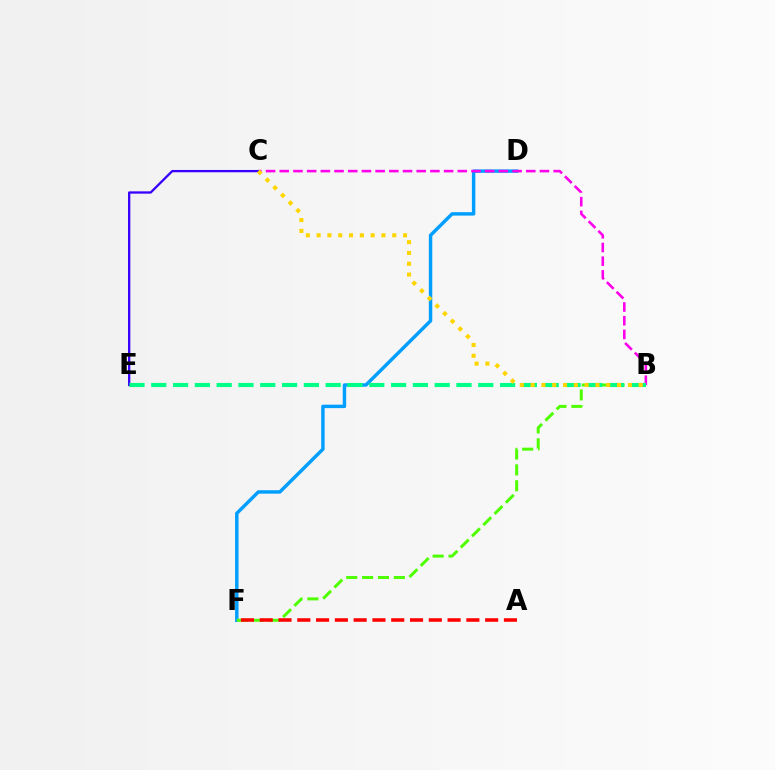{('D', 'F'): [{'color': '#009eff', 'line_style': 'solid', 'thickness': 2.47}], ('B', 'F'): [{'color': '#4fff00', 'line_style': 'dashed', 'thickness': 2.16}], ('B', 'C'): [{'color': '#ff00ed', 'line_style': 'dashed', 'thickness': 1.86}, {'color': '#ffd500', 'line_style': 'dotted', 'thickness': 2.94}], ('C', 'E'): [{'color': '#3700ff', 'line_style': 'solid', 'thickness': 1.66}], ('B', 'E'): [{'color': '#00ff86', 'line_style': 'dashed', 'thickness': 2.96}], ('A', 'F'): [{'color': '#ff0000', 'line_style': 'dashed', 'thickness': 2.55}]}